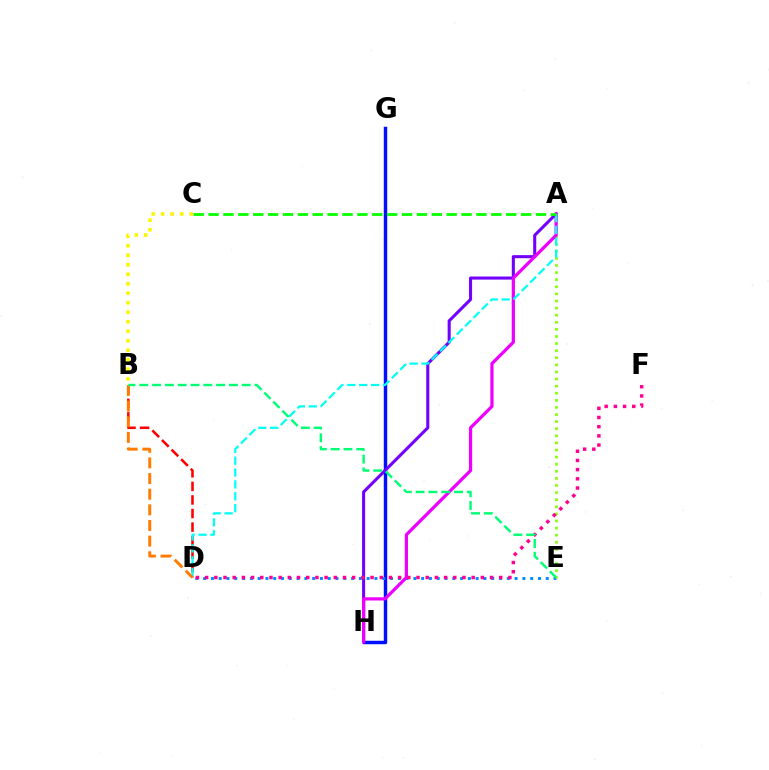{('G', 'H'): [{'color': '#0010ff', 'line_style': 'solid', 'thickness': 2.49}], ('D', 'E'): [{'color': '#008cff', 'line_style': 'dotted', 'thickness': 2.12}], ('A', 'H'): [{'color': '#7200ff', 'line_style': 'solid', 'thickness': 2.21}, {'color': '#ee00ff', 'line_style': 'solid', 'thickness': 2.32}], ('A', 'E'): [{'color': '#84ff00', 'line_style': 'dotted', 'thickness': 1.93}], ('B', 'D'): [{'color': '#ff0000', 'line_style': 'dashed', 'thickness': 1.84}, {'color': '#ff7c00', 'line_style': 'dashed', 'thickness': 2.12}], ('A', 'D'): [{'color': '#00fff6', 'line_style': 'dashed', 'thickness': 1.61}], ('A', 'C'): [{'color': '#08ff00', 'line_style': 'dashed', 'thickness': 2.02}], ('D', 'F'): [{'color': '#ff0094', 'line_style': 'dotted', 'thickness': 2.5}], ('B', 'E'): [{'color': '#00ff74', 'line_style': 'dashed', 'thickness': 1.74}], ('B', 'C'): [{'color': '#fcf500', 'line_style': 'dotted', 'thickness': 2.58}]}